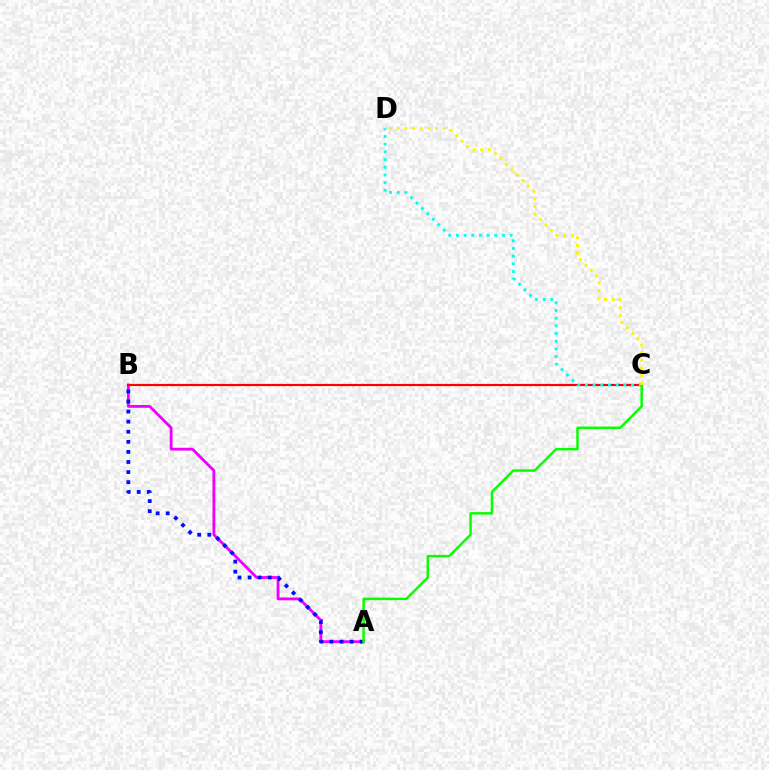{('A', 'B'): [{'color': '#ee00ff', 'line_style': 'solid', 'thickness': 2.03}, {'color': '#0010ff', 'line_style': 'dotted', 'thickness': 2.74}], ('B', 'C'): [{'color': '#ff0000', 'line_style': 'solid', 'thickness': 1.56}], ('C', 'D'): [{'color': '#00fff6', 'line_style': 'dotted', 'thickness': 2.09}, {'color': '#fcf500', 'line_style': 'dotted', 'thickness': 2.09}], ('A', 'C'): [{'color': '#08ff00', 'line_style': 'solid', 'thickness': 1.78}]}